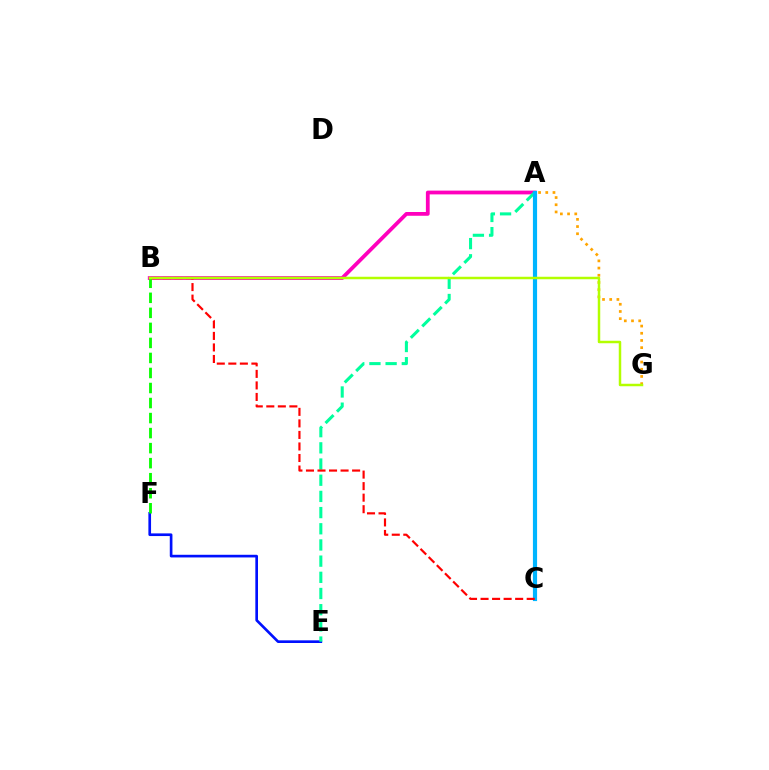{('E', 'F'): [{'color': '#0010ff', 'line_style': 'solid', 'thickness': 1.92}], ('A', 'B'): [{'color': '#ff00bd', 'line_style': 'solid', 'thickness': 2.72}], ('B', 'F'): [{'color': '#08ff00', 'line_style': 'dashed', 'thickness': 2.04}], ('A', 'G'): [{'color': '#ffa500', 'line_style': 'dotted', 'thickness': 1.96}], ('A', 'E'): [{'color': '#00ff9d', 'line_style': 'dashed', 'thickness': 2.2}], ('A', 'C'): [{'color': '#9b00ff', 'line_style': 'dashed', 'thickness': 1.8}, {'color': '#00b5ff', 'line_style': 'solid', 'thickness': 3.0}], ('B', 'C'): [{'color': '#ff0000', 'line_style': 'dashed', 'thickness': 1.57}], ('B', 'G'): [{'color': '#b3ff00', 'line_style': 'solid', 'thickness': 1.79}]}